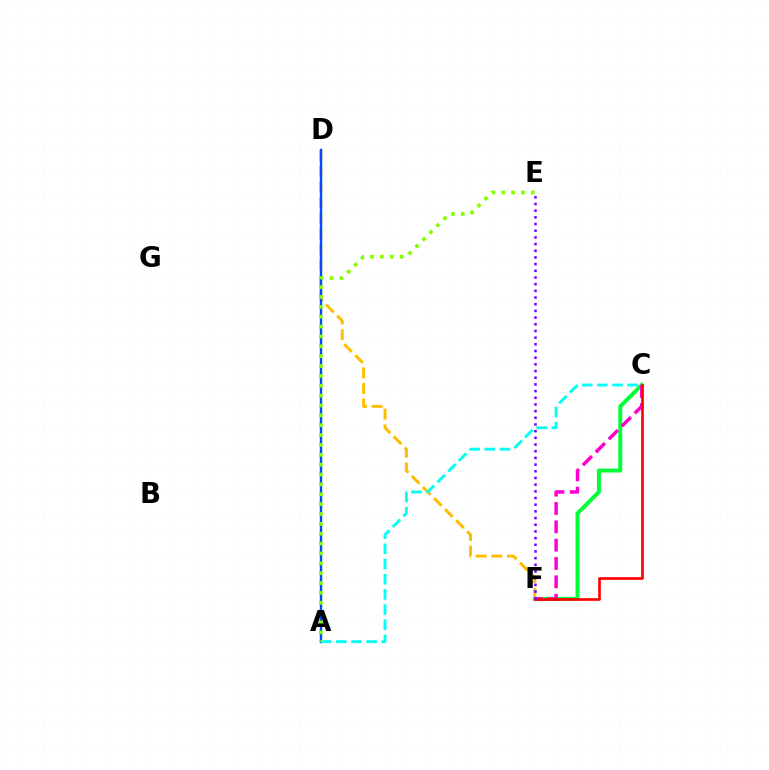{('C', 'F'): [{'color': '#00ff39', 'line_style': 'solid', 'thickness': 2.85}, {'color': '#ff00cf', 'line_style': 'dashed', 'thickness': 2.49}, {'color': '#ff0000', 'line_style': 'solid', 'thickness': 1.93}], ('D', 'F'): [{'color': '#ffbd00', 'line_style': 'dashed', 'thickness': 2.13}], ('A', 'D'): [{'color': '#004bff', 'line_style': 'solid', 'thickness': 1.73}], ('E', 'F'): [{'color': '#7200ff', 'line_style': 'dotted', 'thickness': 1.82}], ('A', 'C'): [{'color': '#00fff6', 'line_style': 'dashed', 'thickness': 2.06}], ('A', 'E'): [{'color': '#84ff00', 'line_style': 'dotted', 'thickness': 2.68}]}